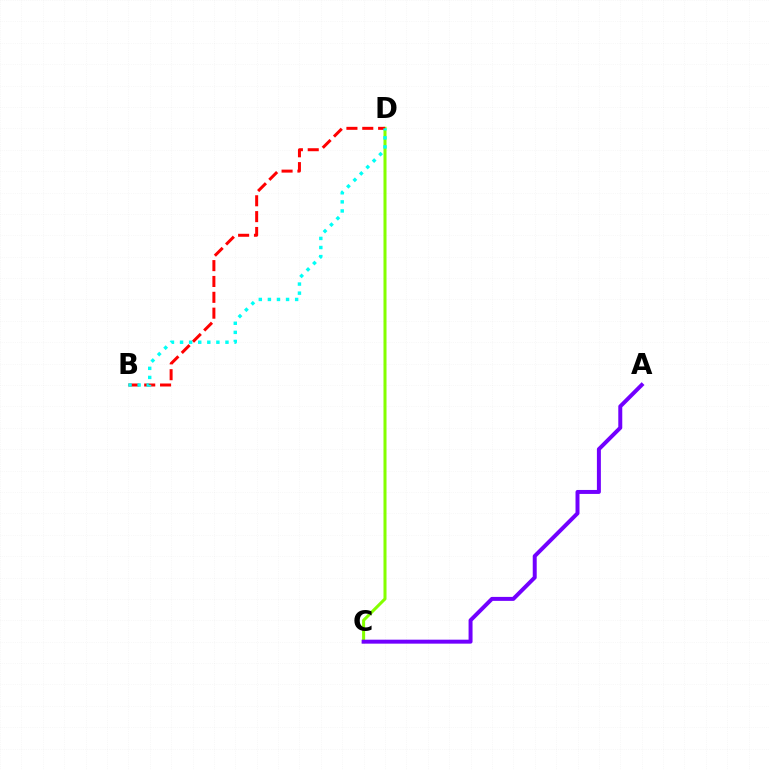{('C', 'D'): [{'color': '#84ff00', 'line_style': 'solid', 'thickness': 2.19}], ('A', 'C'): [{'color': '#7200ff', 'line_style': 'solid', 'thickness': 2.86}], ('B', 'D'): [{'color': '#ff0000', 'line_style': 'dashed', 'thickness': 2.15}, {'color': '#00fff6', 'line_style': 'dotted', 'thickness': 2.47}]}